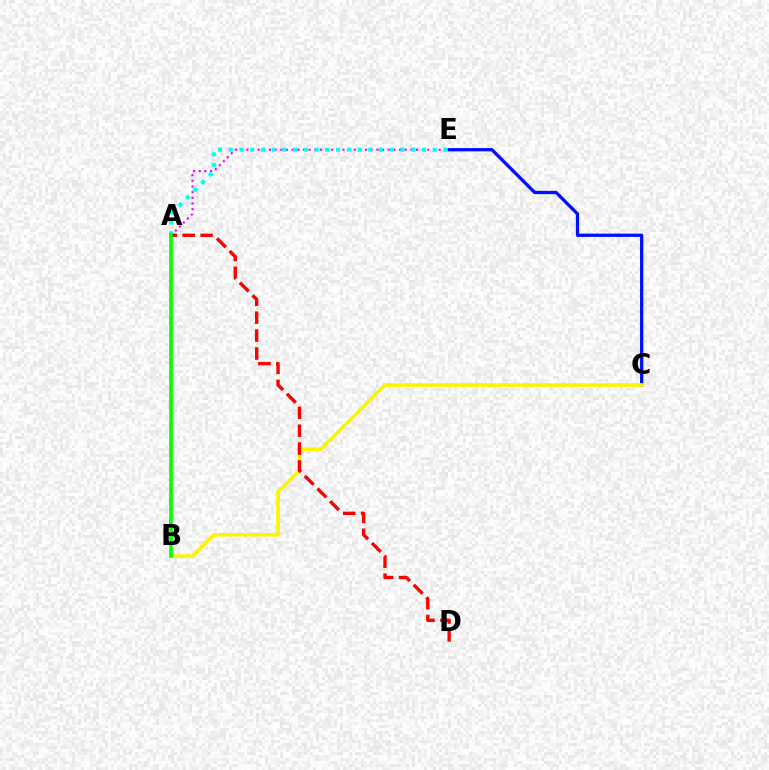{('A', 'E'): [{'color': '#ee00ff', 'line_style': 'dotted', 'thickness': 1.54}, {'color': '#00fff6', 'line_style': 'dotted', 'thickness': 2.92}], ('C', 'E'): [{'color': '#0010ff', 'line_style': 'solid', 'thickness': 2.36}], ('B', 'C'): [{'color': '#fcf500', 'line_style': 'solid', 'thickness': 2.61}], ('A', 'D'): [{'color': '#ff0000', 'line_style': 'dashed', 'thickness': 2.43}], ('A', 'B'): [{'color': '#08ff00', 'line_style': 'solid', 'thickness': 2.64}]}